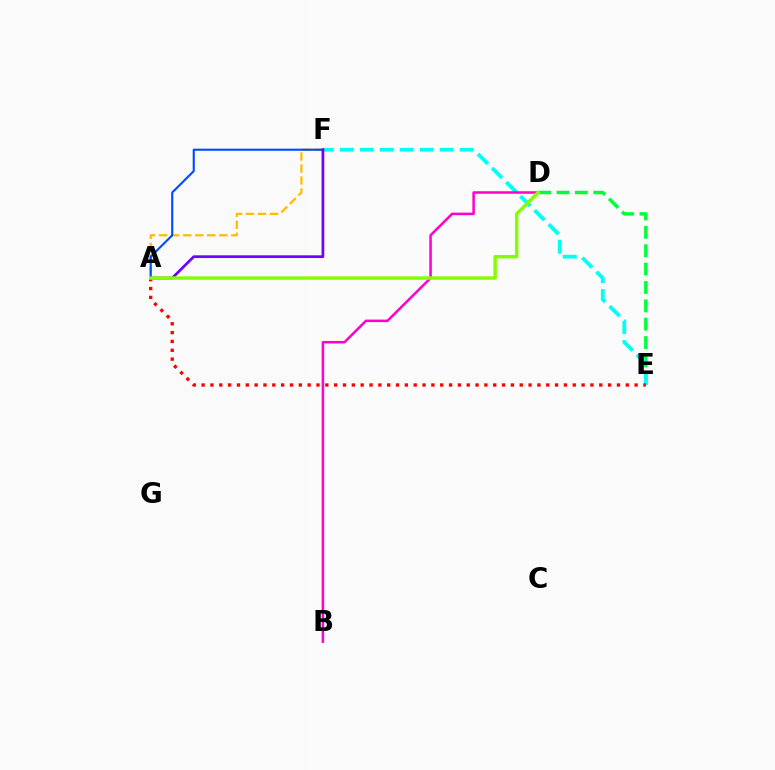{('D', 'E'): [{'color': '#00ff39', 'line_style': 'dashed', 'thickness': 2.49}], ('A', 'F'): [{'color': '#ffbd00', 'line_style': 'dashed', 'thickness': 1.63}, {'color': '#004bff', 'line_style': 'solid', 'thickness': 1.52}, {'color': '#7200ff', 'line_style': 'solid', 'thickness': 1.97}], ('E', 'F'): [{'color': '#00fff6', 'line_style': 'dashed', 'thickness': 2.71}], ('A', 'E'): [{'color': '#ff0000', 'line_style': 'dotted', 'thickness': 2.4}], ('B', 'D'): [{'color': '#ff00cf', 'line_style': 'solid', 'thickness': 1.81}], ('A', 'D'): [{'color': '#84ff00', 'line_style': 'solid', 'thickness': 2.47}]}